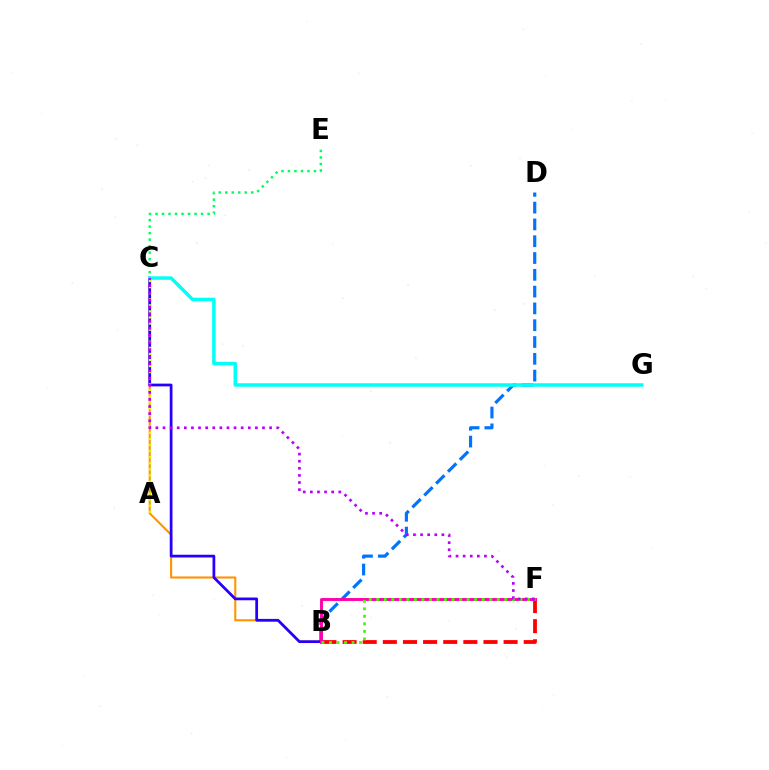{('B', 'C'): [{'color': '#ff9400', 'line_style': 'solid', 'thickness': 1.51}, {'color': '#2500ff', 'line_style': 'solid', 'thickness': 1.98}], ('B', 'D'): [{'color': '#0074ff', 'line_style': 'dashed', 'thickness': 2.28}], ('A', 'C'): [{'color': '#d1ff00', 'line_style': 'dotted', 'thickness': 1.65}], ('B', 'F'): [{'color': '#ff0000', 'line_style': 'dashed', 'thickness': 2.73}, {'color': '#ff00ac', 'line_style': 'solid', 'thickness': 2.1}, {'color': '#3dff00', 'line_style': 'dotted', 'thickness': 2.05}], ('C', 'E'): [{'color': '#00ff5c', 'line_style': 'dotted', 'thickness': 1.77}], ('C', 'G'): [{'color': '#00fff6', 'line_style': 'solid', 'thickness': 2.51}], ('C', 'F'): [{'color': '#b900ff', 'line_style': 'dotted', 'thickness': 1.93}]}